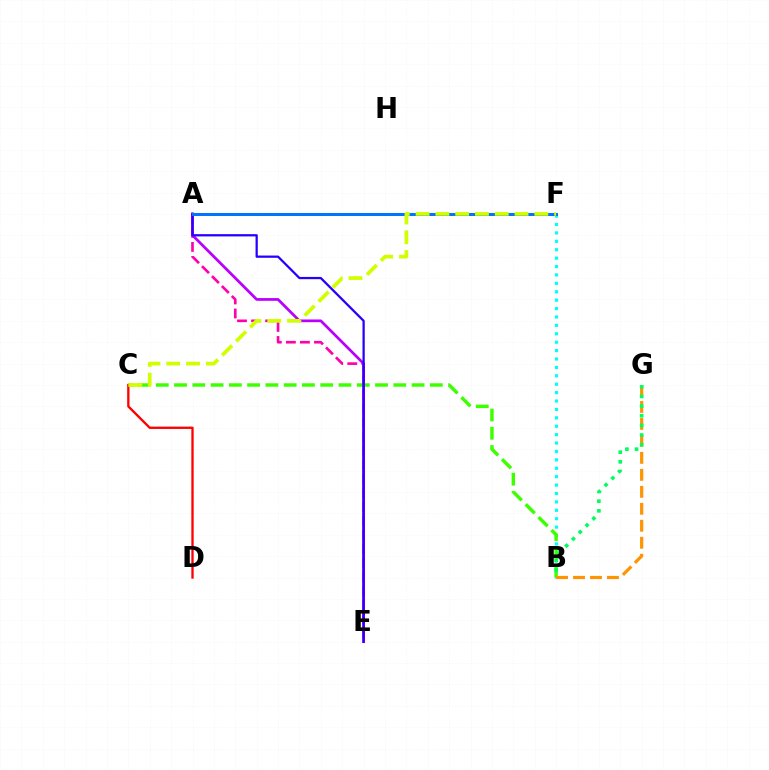{('A', 'E'): [{'color': '#ff00ac', 'line_style': 'dashed', 'thickness': 1.91}, {'color': '#b900ff', 'line_style': 'solid', 'thickness': 1.97}, {'color': '#2500ff', 'line_style': 'solid', 'thickness': 1.62}], ('B', 'F'): [{'color': '#00fff6', 'line_style': 'dotted', 'thickness': 2.28}], ('B', 'C'): [{'color': '#3dff00', 'line_style': 'dashed', 'thickness': 2.48}], ('B', 'G'): [{'color': '#ff9400', 'line_style': 'dashed', 'thickness': 2.31}, {'color': '#00ff5c', 'line_style': 'dotted', 'thickness': 2.62}], ('A', 'F'): [{'color': '#0074ff', 'line_style': 'solid', 'thickness': 2.15}], ('C', 'D'): [{'color': '#ff0000', 'line_style': 'solid', 'thickness': 1.67}], ('C', 'F'): [{'color': '#d1ff00', 'line_style': 'dashed', 'thickness': 2.69}]}